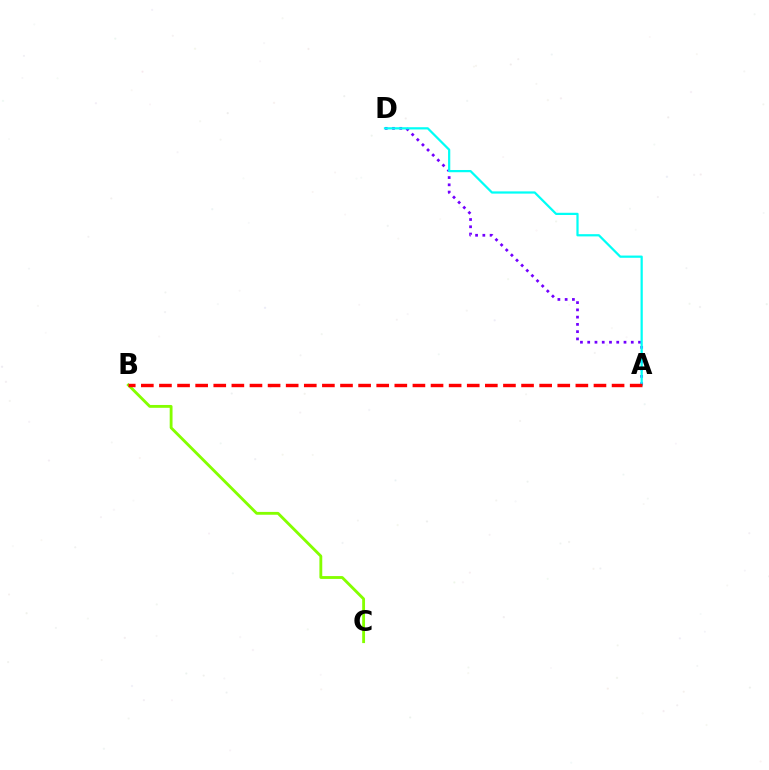{('A', 'D'): [{'color': '#7200ff', 'line_style': 'dotted', 'thickness': 1.97}, {'color': '#00fff6', 'line_style': 'solid', 'thickness': 1.61}], ('B', 'C'): [{'color': '#84ff00', 'line_style': 'solid', 'thickness': 2.05}], ('A', 'B'): [{'color': '#ff0000', 'line_style': 'dashed', 'thickness': 2.46}]}